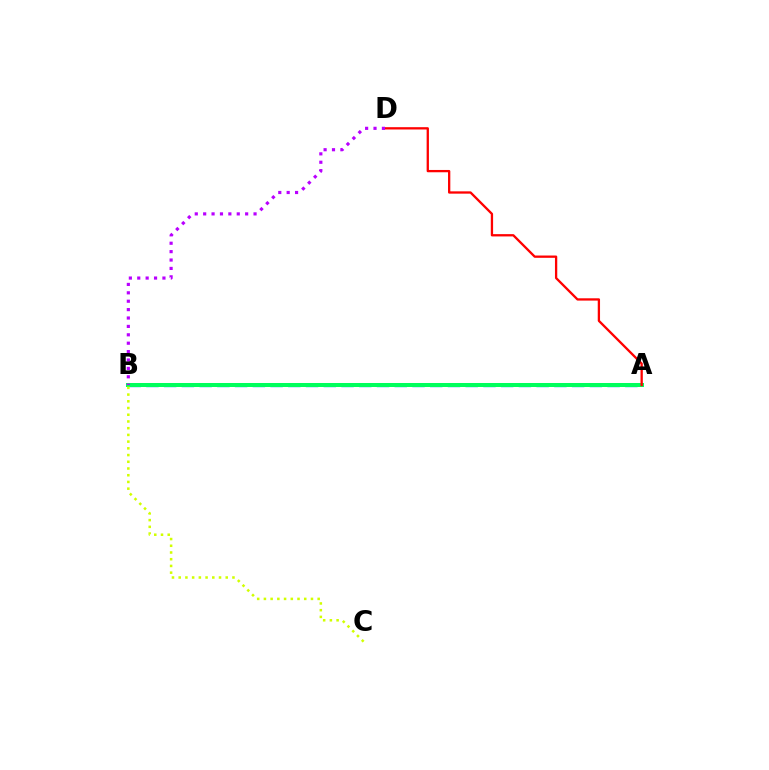{('A', 'B'): [{'color': '#0074ff', 'line_style': 'dashed', 'thickness': 2.41}, {'color': '#00ff5c', 'line_style': 'solid', 'thickness': 2.89}], ('B', 'C'): [{'color': '#d1ff00', 'line_style': 'dotted', 'thickness': 1.83}], ('A', 'D'): [{'color': '#ff0000', 'line_style': 'solid', 'thickness': 1.66}], ('B', 'D'): [{'color': '#b900ff', 'line_style': 'dotted', 'thickness': 2.28}]}